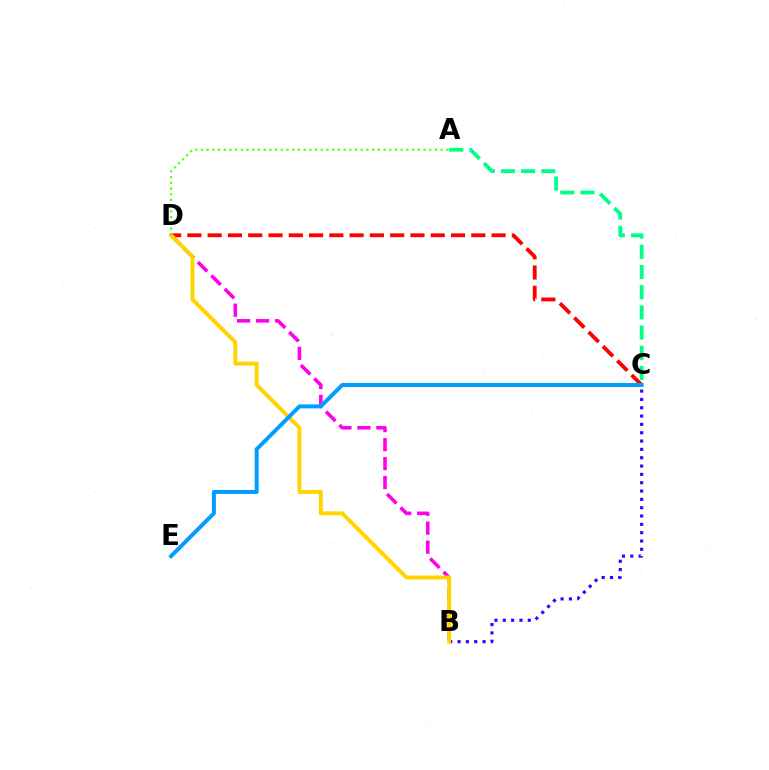{('C', 'D'): [{'color': '#ff0000', 'line_style': 'dashed', 'thickness': 2.75}], ('A', 'C'): [{'color': '#00ff86', 'line_style': 'dashed', 'thickness': 2.74}], ('B', 'D'): [{'color': '#ff00ed', 'line_style': 'dashed', 'thickness': 2.58}, {'color': '#ffd500', 'line_style': 'solid', 'thickness': 2.84}], ('B', 'C'): [{'color': '#3700ff', 'line_style': 'dotted', 'thickness': 2.26}], ('A', 'D'): [{'color': '#4fff00', 'line_style': 'dotted', 'thickness': 1.55}], ('C', 'E'): [{'color': '#009eff', 'line_style': 'solid', 'thickness': 2.86}]}